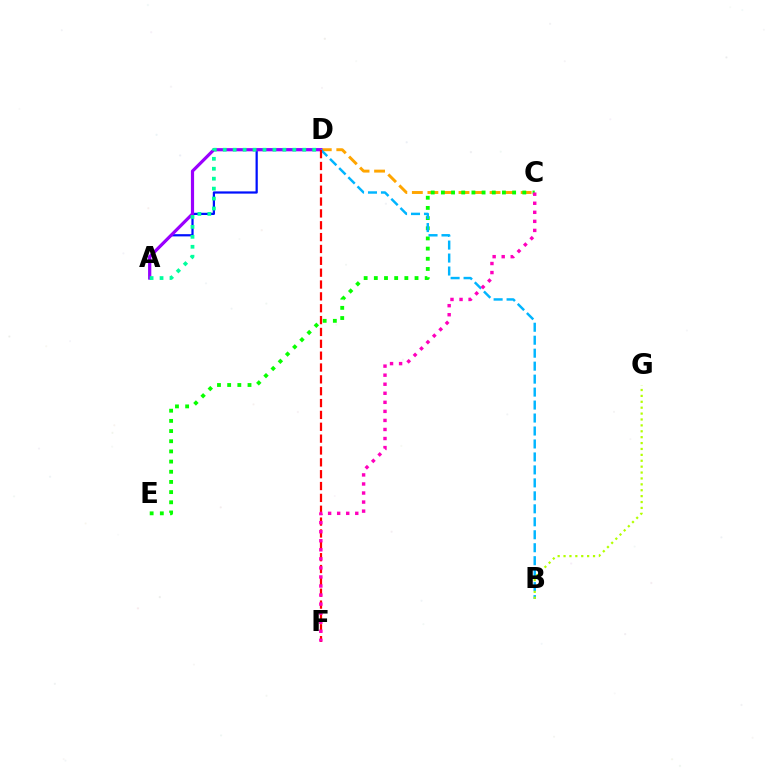{('C', 'D'): [{'color': '#ffa500', 'line_style': 'dashed', 'thickness': 2.11}], ('A', 'D'): [{'color': '#0010ff', 'line_style': 'solid', 'thickness': 1.61}, {'color': '#9b00ff', 'line_style': 'solid', 'thickness': 2.29}, {'color': '#00ff9d', 'line_style': 'dotted', 'thickness': 2.7}], ('C', 'E'): [{'color': '#08ff00', 'line_style': 'dotted', 'thickness': 2.76}], ('B', 'D'): [{'color': '#00b5ff', 'line_style': 'dashed', 'thickness': 1.76}], ('D', 'F'): [{'color': '#ff0000', 'line_style': 'dashed', 'thickness': 1.61}], ('C', 'F'): [{'color': '#ff00bd', 'line_style': 'dotted', 'thickness': 2.46}], ('B', 'G'): [{'color': '#b3ff00', 'line_style': 'dotted', 'thickness': 1.6}]}